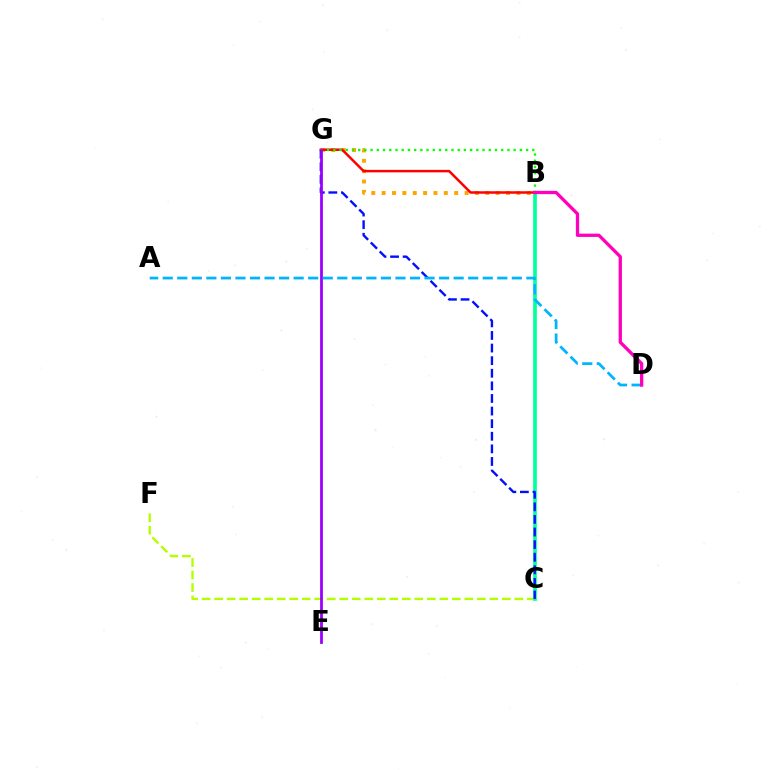{('B', 'G'): [{'color': '#ffa500', 'line_style': 'dotted', 'thickness': 2.82}, {'color': '#ff0000', 'line_style': 'solid', 'thickness': 1.8}, {'color': '#08ff00', 'line_style': 'dotted', 'thickness': 1.69}], ('C', 'F'): [{'color': '#b3ff00', 'line_style': 'dashed', 'thickness': 1.7}], ('B', 'C'): [{'color': '#00ff9d', 'line_style': 'solid', 'thickness': 2.64}], ('C', 'G'): [{'color': '#0010ff', 'line_style': 'dashed', 'thickness': 1.71}], ('E', 'G'): [{'color': '#9b00ff', 'line_style': 'solid', 'thickness': 2.01}], ('A', 'D'): [{'color': '#00b5ff', 'line_style': 'dashed', 'thickness': 1.98}], ('B', 'D'): [{'color': '#ff00bd', 'line_style': 'solid', 'thickness': 2.37}]}